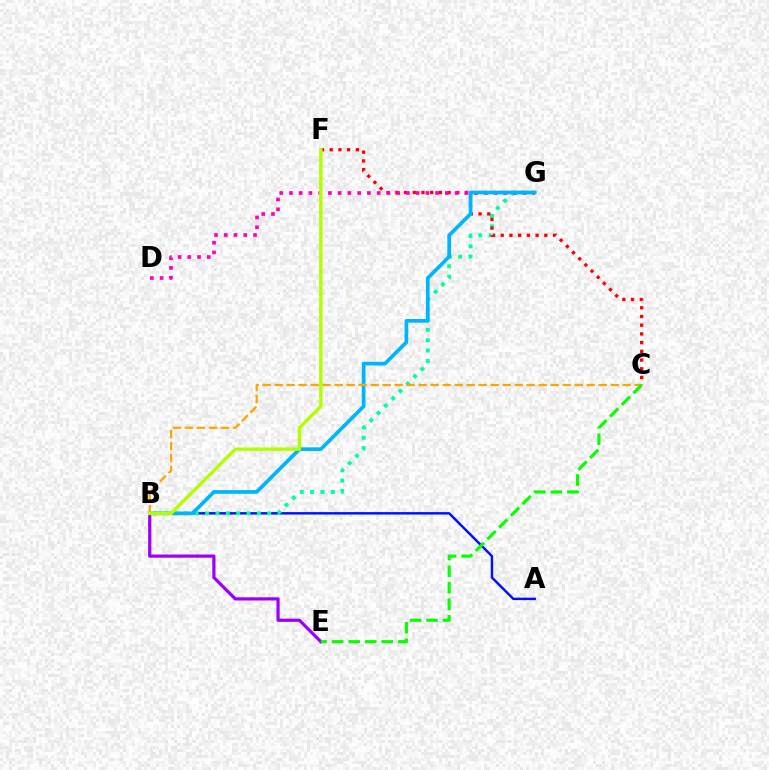{('B', 'E'): [{'color': '#9b00ff', 'line_style': 'solid', 'thickness': 2.3}], ('A', 'B'): [{'color': '#0010ff', 'line_style': 'solid', 'thickness': 1.75}], ('B', 'G'): [{'color': '#00ff9d', 'line_style': 'dotted', 'thickness': 2.81}, {'color': '#00b5ff', 'line_style': 'solid', 'thickness': 2.66}], ('C', 'F'): [{'color': '#ff0000', 'line_style': 'dotted', 'thickness': 2.37}], ('D', 'G'): [{'color': '#ff00bd', 'line_style': 'dotted', 'thickness': 2.65}], ('B', 'C'): [{'color': '#ffa500', 'line_style': 'dashed', 'thickness': 1.63}], ('C', 'E'): [{'color': '#08ff00', 'line_style': 'dashed', 'thickness': 2.25}], ('B', 'F'): [{'color': '#b3ff00', 'line_style': 'solid', 'thickness': 2.45}]}